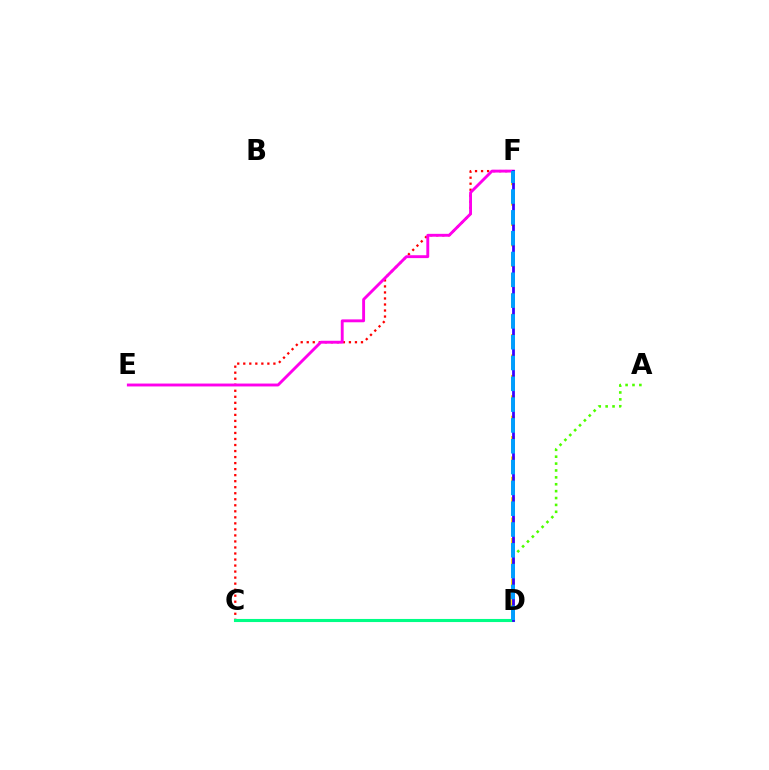{('D', 'F'): [{'color': '#ffd500', 'line_style': 'dashed', 'thickness': 2.77}, {'color': '#3700ff', 'line_style': 'solid', 'thickness': 1.98}, {'color': '#009eff', 'line_style': 'dashed', 'thickness': 2.83}], ('A', 'D'): [{'color': '#4fff00', 'line_style': 'dotted', 'thickness': 1.87}], ('C', 'F'): [{'color': '#ff0000', 'line_style': 'dotted', 'thickness': 1.64}], ('C', 'D'): [{'color': '#00ff86', 'line_style': 'solid', 'thickness': 2.23}], ('E', 'F'): [{'color': '#ff00ed', 'line_style': 'solid', 'thickness': 2.08}]}